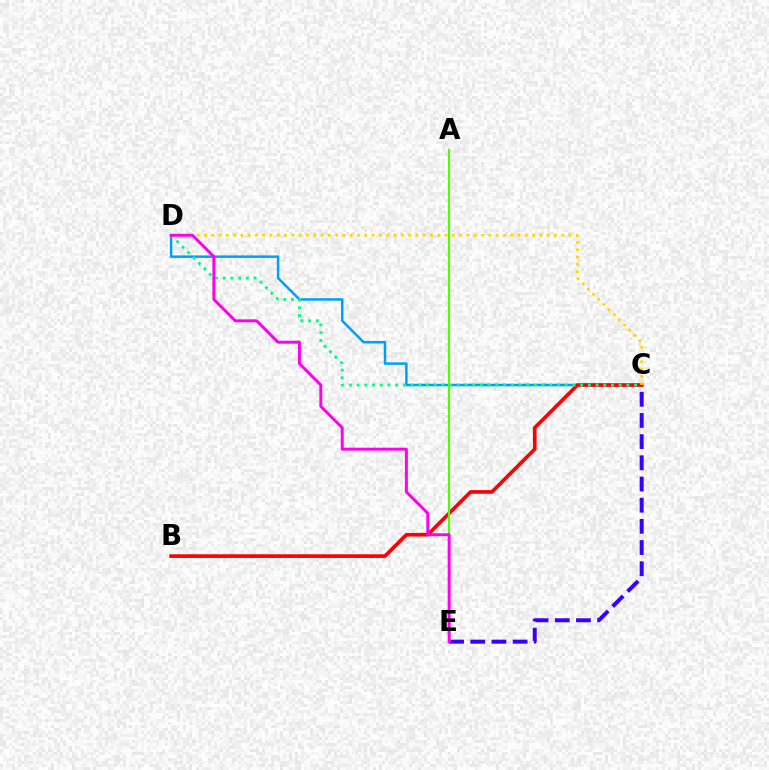{('C', 'D'): [{'color': '#009eff', 'line_style': 'solid', 'thickness': 1.79}, {'color': '#00ff86', 'line_style': 'dotted', 'thickness': 2.09}, {'color': '#ffd500', 'line_style': 'dotted', 'thickness': 1.98}], ('B', 'C'): [{'color': '#ff0000', 'line_style': 'solid', 'thickness': 2.63}], ('C', 'E'): [{'color': '#3700ff', 'line_style': 'dashed', 'thickness': 2.88}], ('A', 'E'): [{'color': '#4fff00', 'line_style': 'solid', 'thickness': 1.55}], ('D', 'E'): [{'color': '#ff00ed', 'line_style': 'solid', 'thickness': 2.12}]}